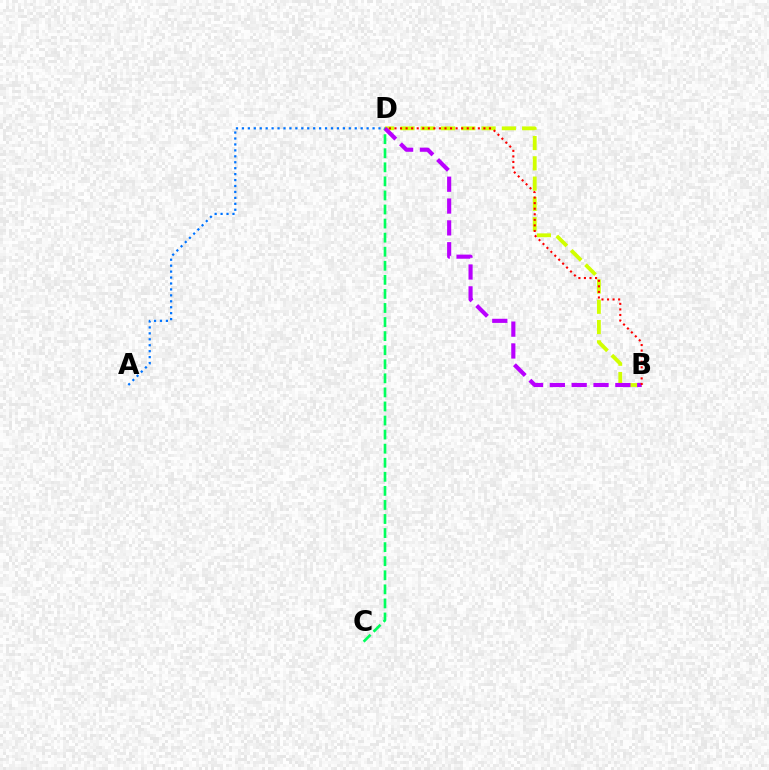{('A', 'D'): [{'color': '#0074ff', 'line_style': 'dotted', 'thickness': 1.61}], ('C', 'D'): [{'color': '#00ff5c', 'line_style': 'dashed', 'thickness': 1.91}], ('B', 'D'): [{'color': '#d1ff00', 'line_style': 'dashed', 'thickness': 2.76}, {'color': '#b900ff', 'line_style': 'dashed', 'thickness': 2.97}, {'color': '#ff0000', 'line_style': 'dotted', 'thickness': 1.51}]}